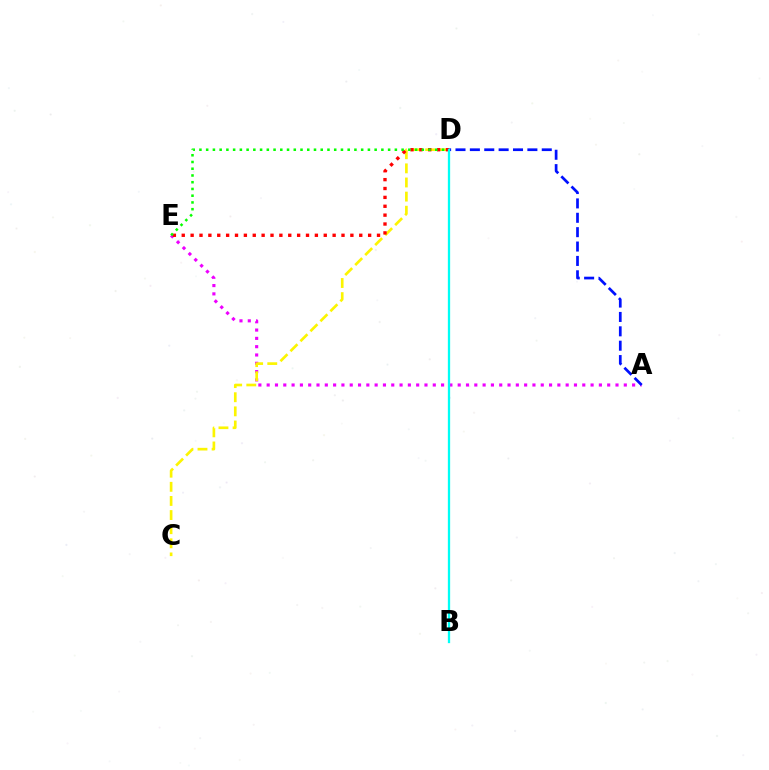{('A', 'E'): [{'color': '#ee00ff', 'line_style': 'dotted', 'thickness': 2.26}], ('C', 'D'): [{'color': '#fcf500', 'line_style': 'dashed', 'thickness': 1.92}], ('D', 'E'): [{'color': '#ff0000', 'line_style': 'dotted', 'thickness': 2.41}, {'color': '#08ff00', 'line_style': 'dotted', 'thickness': 1.83}], ('A', 'D'): [{'color': '#0010ff', 'line_style': 'dashed', 'thickness': 1.95}], ('B', 'D'): [{'color': '#00fff6', 'line_style': 'solid', 'thickness': 1.65}]}